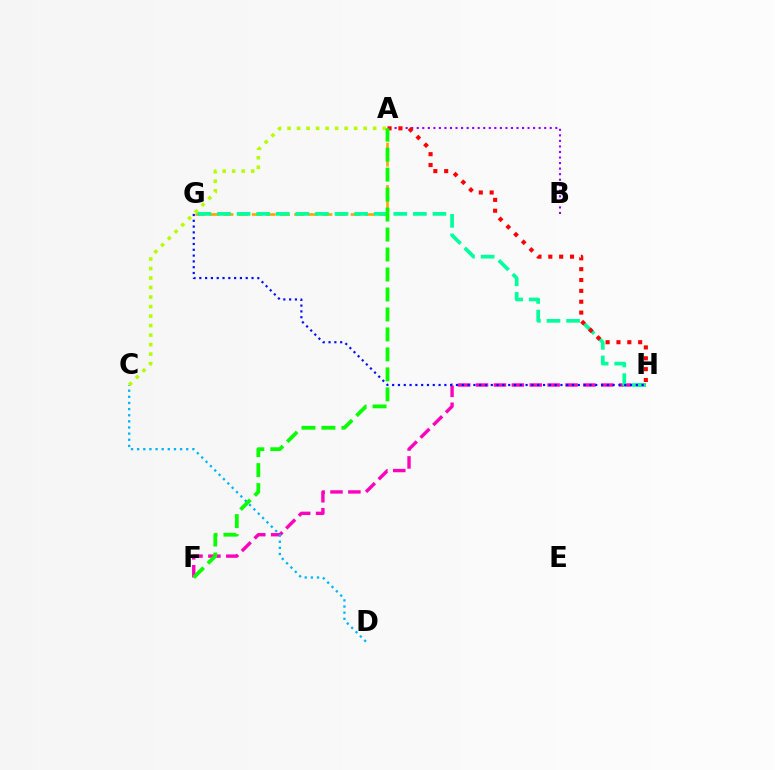{('A', 'B'): [{'color': '#9b00ff', 'line_style': 'dotted', 'thickness': 1.51}], ('F', 'H'): [{'color': '#ff00bd', 'line_style': 'dashed', 'thickness': 2.43}], ('C', 'D'): [{'color': '#00b5ff', 'line_style': 'dotted', 'thickness': 1.67}], ('A', 'G'): [{'color': '#ffa500', 'line_style': 'dashed', 'thickness': 1.92}], ('A', 'C'): [{'color': '#b3ff00', 'line_style': 'dotted', 'thickness': 2.58}], ('G', 'H'): [{'color': '#00ff9d', 'line_style': 'dashed', 'thickness': 2.66}, {'color': '#0010ff', 'line_style': 'dotted', 'thickness': 1.58}], ('A', 'H'): [{'color': '#ff0000', 'line_style': 'dotted', 'thickness': 2.95}], ('A', 'F'): [{'color': '#08ff00', 'line_style': 'dashed', 'thickness': 2.71}]}